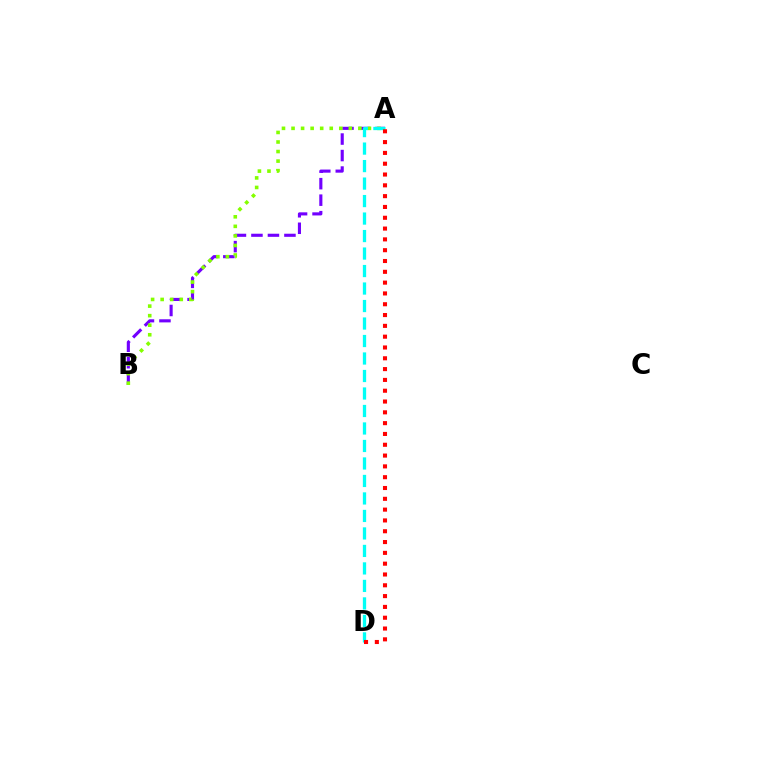{('A', 'B'): [{'color': '#7200ff', 'line_style': 'dashed', 'thickness': 2.24}, {'color': '#84ff00', 'line_style': 'dotted', 'thickness': 2.59}], ('A', 'D'): [{'color': '#00fff6', 'line_style': 'dashed', 'thickness': 2.38}, {'color': '#ff0000', 'line_style': 'dotted', 'thickness': 2.94}]}